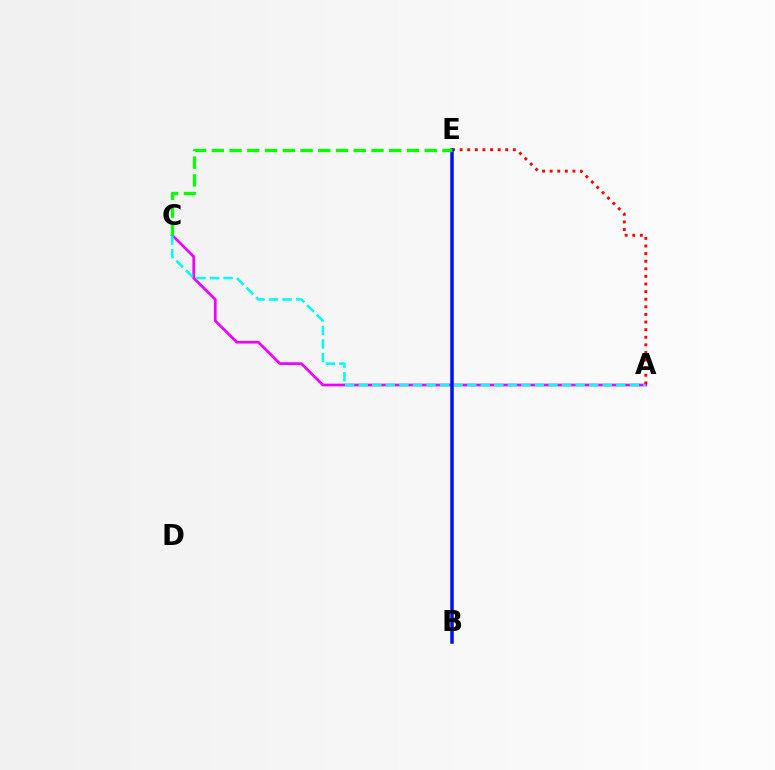{('A', 'C'): [{'color': '#ee00ff', 'line_style': 'solid', 'thickness': 1.95}, {'color': '#00fff6', 'line_style': 'dashed', 'thickness': 1.84}], ('B', 'E'): [{'color': '#fcf500', 'line_style': 'solid', 'thickness': 1.83}, {'color': '#0010ff', 'line_style': 'solid', 'thickness': 2.52}], ('A', 'E'): [{'color': '#ff0000', 'line_style': 'dotted', 'thickness': 2.07}], ('C', 'E'): [{'color': '#08ff00', 'line_style': 'dashed', 'thickness': 2.41}]}